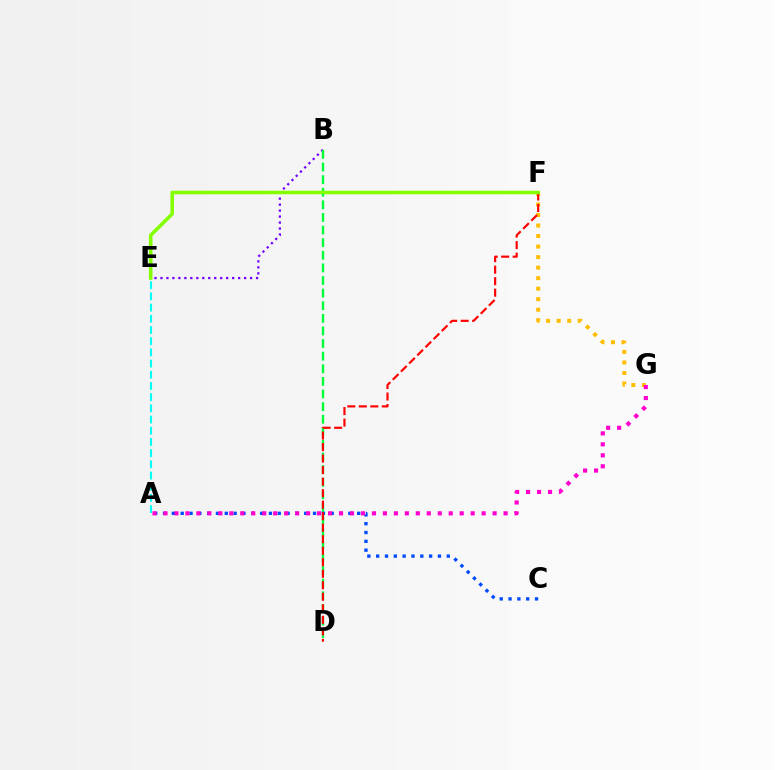{('F', 'G'): [{'color': '#ffbd00', 'line_style': 'dotted', 'thickness': 2.86}], ('B', 'E'): [{'color': '#7200ff', 'line_style': 'dotted', 'thickness': 1.62}], ('B', 'D'): [{'color': '#00ff39', 'line_style': 'dashed', 'thickness': 1.71}], ('A', 'C'): [{'color': '#004bff', 'line_style': 'dotted', 'thickness': 2.4}], ('D', 'F'): [{'color': '#ff0000', 'line_style': 'dashed', 'thickness': 1.56}], ('A', 'G'): [{'color': '#ff00cf', 'line_style': 'dotted', 'thickness': 2.98}], ('A', 'E'): [{'color': '#00fff6', 'line_style': 'dashed', 'thickness': 1.52}], ('E', 'F'): [{'color': '#84ff00', 'line_style': 'solid', 'thickness': 2.56}]}